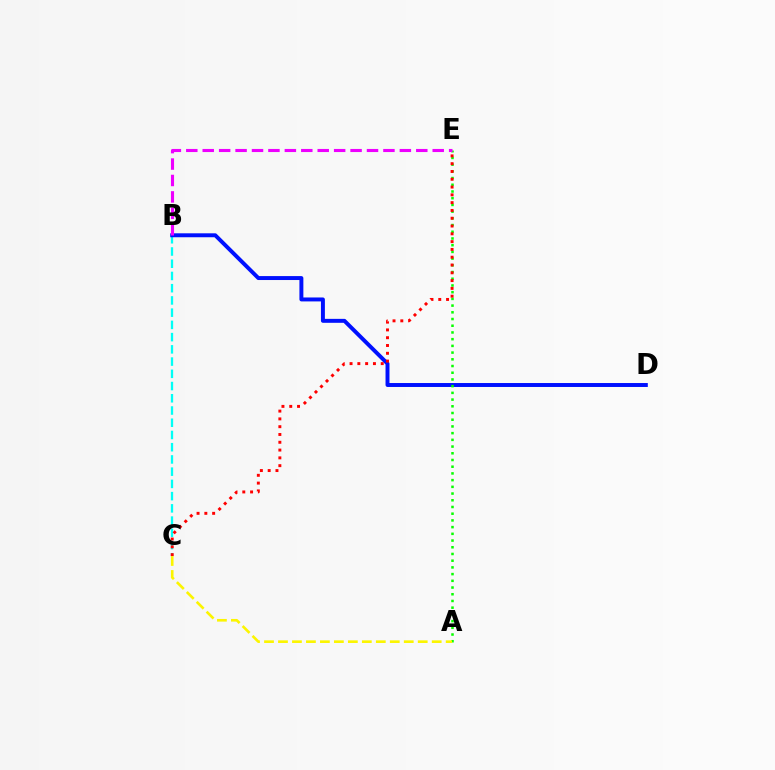{('B', 'C'): [{'color': '#00fff6', 'line_style': 'dashed', 'thickness': 1.66}], ('B', 'D'): [{'color': '#0010ff', 'line_style': 'solid', 'thickness': 2.84}], ('A', 'E'): [{'color': '#08ff00', 'line_style': 'dotted', 'thickness': 1.82}], ('C', 'E'): [{'color': '#ff0000', 'line_style': 'dotted', 'thickness': 2.12}], ('B', 'E'): [{'color': '#ee00ff', 'line_style': 'dashed', 'thickness': 2.23}], ('A', 'C'): [{'color': '#fcf500', 'line_style': 'dashed', 'thickness': 1.9}]}